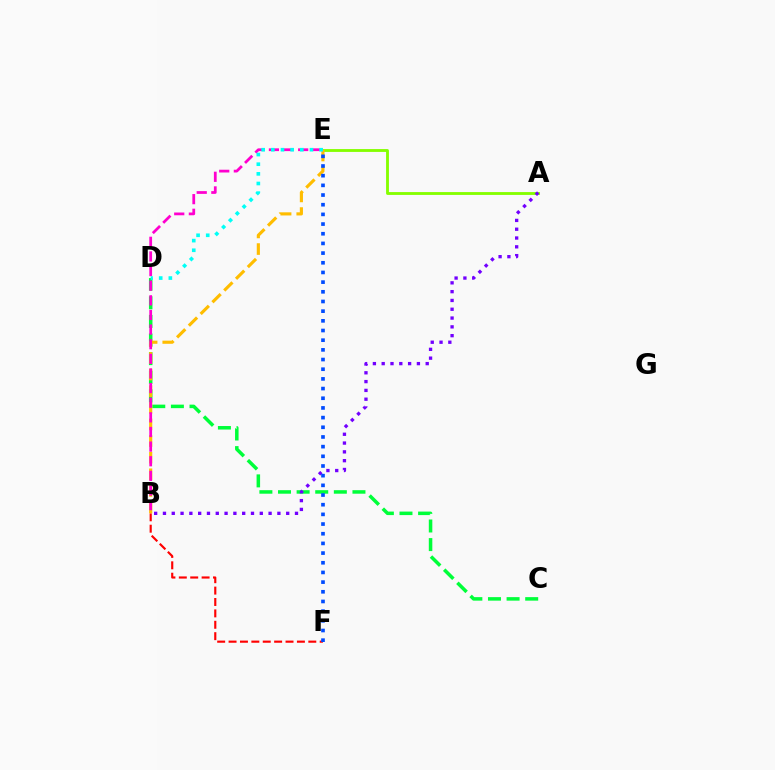{('B', 'F'): [{'color': '#ff0000', 'line_style': 'dashed', 'thickness': 1.55}], ('A', 'E'): [{'color': '#84ff00', 'line_style': 'solid', 'thickness': 2.05}], ('C', 'D'): [{'color': '#00ff39', 'line_style': 'dashed', 'thickness': 2.53}], ('B', 'E'): [{'color': '#ffbd00', 'line_style': 'dashed', 'thickness': 2.26}, {'color': '#ff00cf', 'line_style': 'dashed', 'thickness': 1.99}], ('A', 'B'): [{'color': '#7200ff', 'line_style': 'dotted', 'thickness': 2.39}], ('D', 'E'): [{'color': '#00fff6', 'line_style': 'dotted', 'thickness': 2.62}], ('E', 'F'): [{'color': '#004bff', 'line_style': 'dotted', 'thickness': 2.63}]}